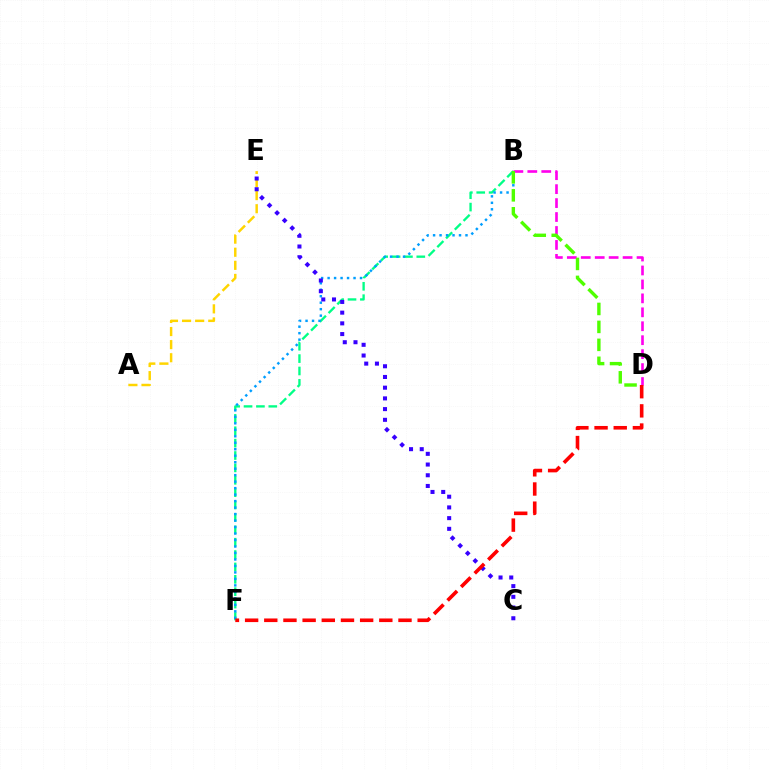{('B', 'F'): [{'color': '#00ff86', 'line_style': 'dashed', 'thickness': 1.68}, {'color': '#009eff', 'line_style': 'dotted', 'thickness': 1.76}], ('B', 'D'): [{'color': '#ff00ed', 'line_style': 'dashed', 'thickness': 1.89}, {'color': '#4fff00', 'line_style': 'dashed', 'thickness': 2.44}], ('A', 'E'): [{'color': '#ffd500', 'line_style': 'dashed', 'thickness': 1.78}], ('C', 'E'): [{'color': '#3700ff', 'line_style': 'dotted', 'thickness': 2.91}], ('D', 'F'): [{'color': '#ff0000', 'line_style': 'dashed', 'thickness': 2.6}]}